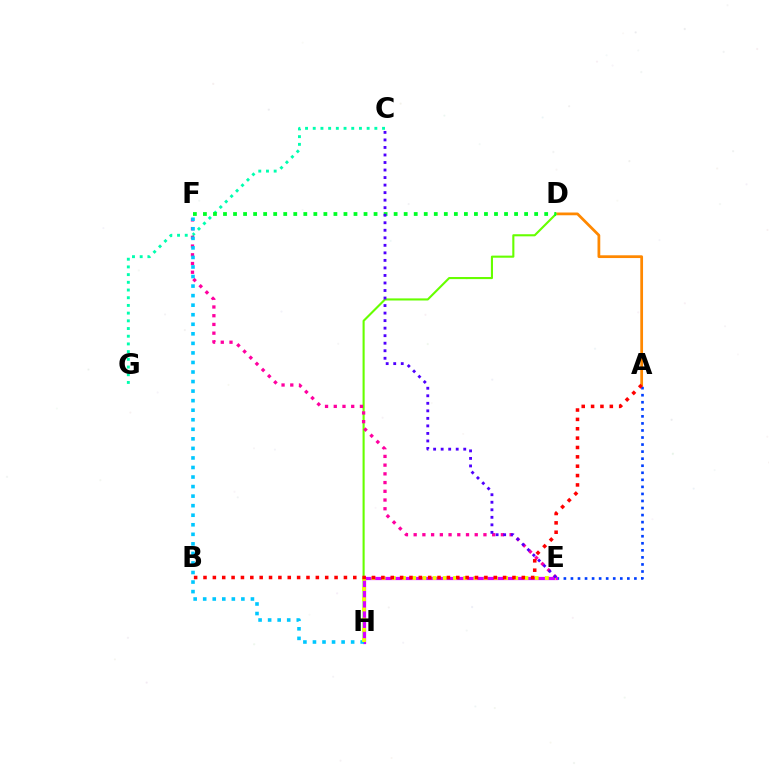{('A', 'D'): [{'color': '#ff8800', 'line_style': 'solid', 'thickness': 1.98}], ('D', 'H'): [{'color': '#66ff00', 'line_style': 'solid', 'thickness': 1.51}], ('A', 'E'): [{'color': '#003fff', 'line_style': 'dotted', 'thickness': 1.92}], ('C', 'G'): [{'color': '#00ffaf', 'line_style': 'dotted', 'thickness': 2.09}], ('E', 'H'): [{'color': '#d600ff', 'line_style': 'solid', 'thickness': 2.33}, {'color': '#eeff00', 'line_style': 'dotted', 'thickness': 2.77}], ('E', 'F'): [{'color': '#ff00a0', 'line_style': 'dotted', 'thickness': 2.37}], ('D', 'F'): [{'color': '#00ff27', 'line_style': 'dotted', 'thickness': 2.73}], ('F', 'H'): [{'color': '#00c7ff', 'line_style': 'dotted', 'thickness': 2.59}], ('A', 'B'): [{'color': '#ff0000', 'line_style': 'dotted', 'thickness': 2.54}], ('C', 'E'): [{'color': '#4f00ff', 'line_style': 'dotted', 'thickness': 2.05}]}